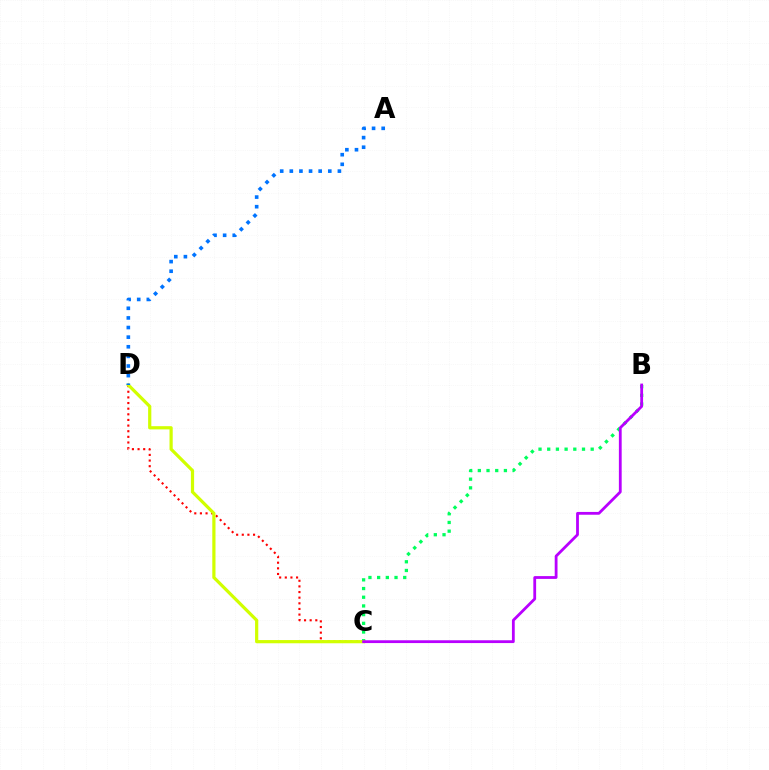{('C', 'D'): [{'color': '#ff0000', 'line_style': 'dotted', 'thickness': 1.53}, {'color': '#d1ff00', 'line_style': 'solid', 'thickness': 2.31}], ('B', 'C'): [{'color': '#00ff5c', 'line_style': 'dotted', 'thickness': 2.36}, {'color': '#b900ff', 'line_style': 'solid', 'thickness': 2.02}], ('A', 'D'): [{'color': '#0074ff', 'line_style': 'dotted', 'thickness': 2.61}]}